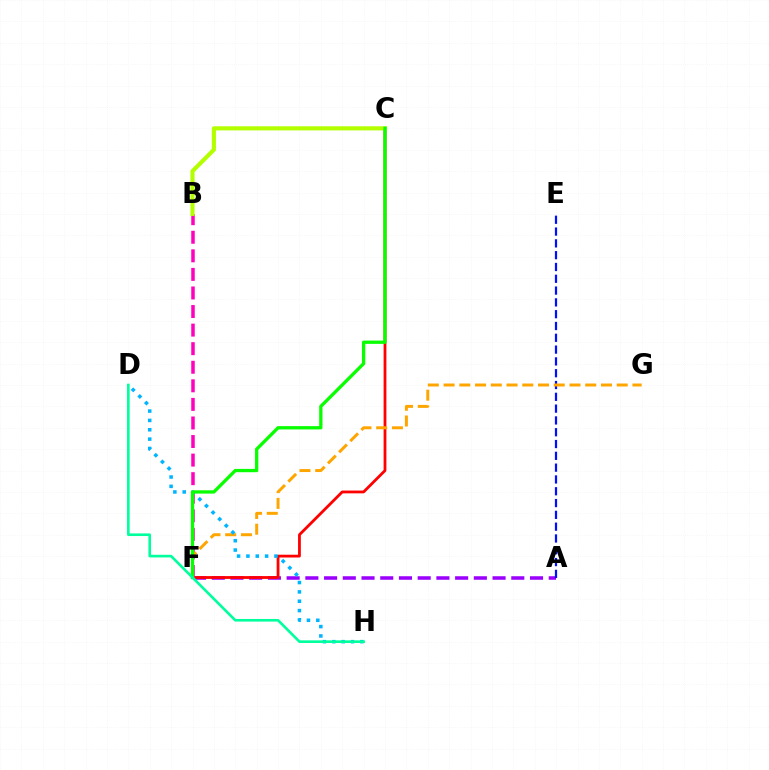{('A', 'F'): [{'color': '#9b00ff', 'line_style': 'dashed', 'thickness': 2.54}], ('A', 'E'): [{'color': '#0010ff', 'line_style': 'dashed', 'thickness': 1.6}], ('C', 'F'): [{'color': '#ff0000', 'line_style': 'solid', 'thickness': 2.01}, {'color': '#08ff00', 'line_style': 'solid', 'thickness': 2.37}], ('B', 'F'): [{'color': '#ff00bd', 'line_style': 'dashed', 'thickness': 2.52}], ('F', 'G'): [{'color': '#ffa500', 'line_style': 'dashed', 'thickness': 2.14}], ('B', 'C'): [{'color': '#b3ff00', 'line_style': 'solid', 'thickness': 2.97}], ('D', 'H'): [{'color': '#00b5ff', 'line_style': 'dotted', 'thickness': 2.54}, {'color': '#00ff9d', 'line_style': 'solid', 'thickness': 1.9}]}